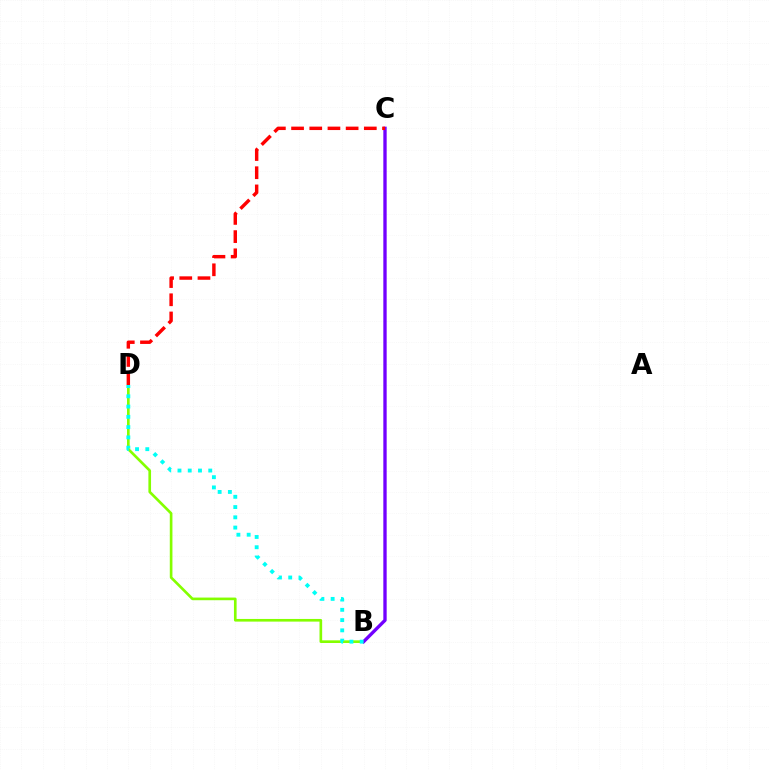{('B', 'D'): [{'color': '#84ff00', 'line_style': 'solid', 'thickness': 1.91}, {'color': '#00fff6', 'line_style': 'dotted', 'thickness': 2.79}], ('B', 'C'): [{'color': '#7200ff', 'line_style': 'solid', 'thickness': 2.41}], ('C', 'D'): [{'color': '#ff0000', 'line_style': 'dashed', 'thickness': 2.47}]}